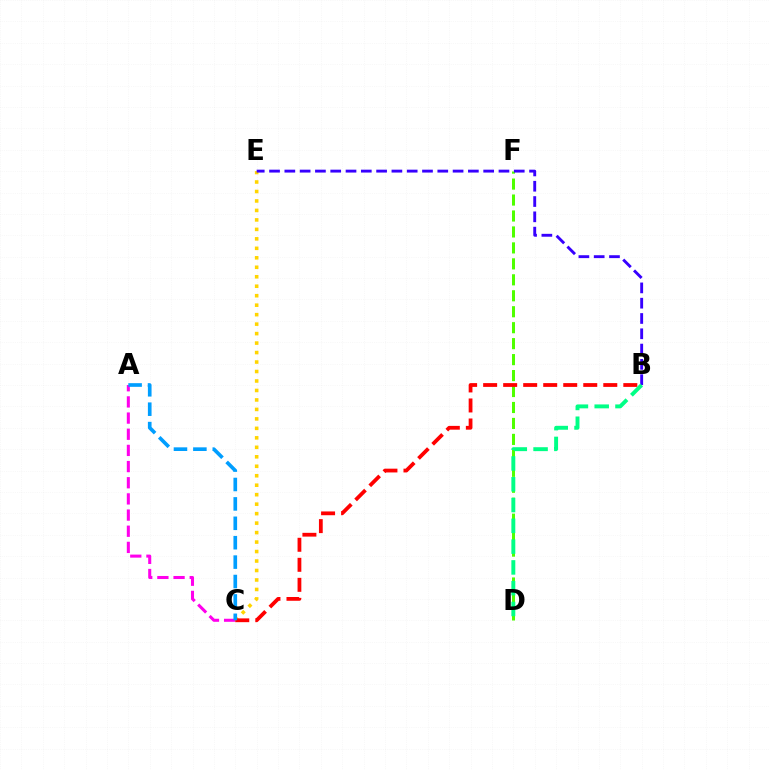{('A', 'C'): [{'color': '#ff00ed', 'line_style': 'dashed', 'thickness': 2.2}, {'color': '#009eff', 'line_style': 'dashed', 'thickness': 2.64}], ('D', 'F'): [{'color': '#4fff00', 'line_style': 'dashed', 'thickness': 2.17}], ('C', 'E'): [{'color': '#ffd500', 'line_style': 'dotted', 'thickness': 2.57}], ('B', 'E'): [{'color': '#3700ff', 'line_style': 'dashed', 'thickness': 2.08}], ('B', 'C'): [{'color': '#ff0000', 'line_style': 'dashed', 'thickness': 2.72}], ('B', 'D'): [{'color': '#00ff86', 'line_style': 'dashed', 'thickness': 2.82}]}